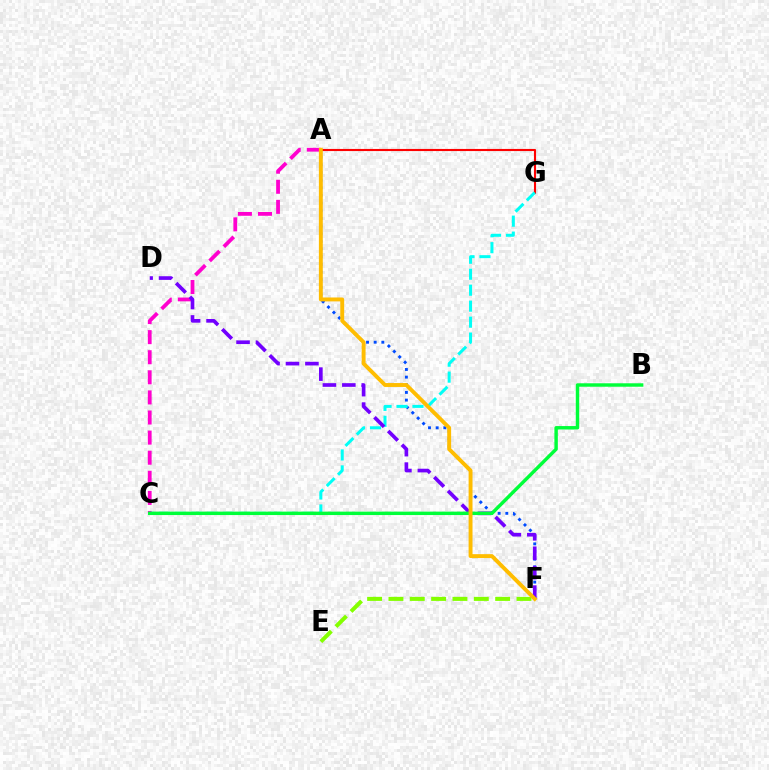{('A', 'C'): [{'color': '#ff00cf', 'line_style': 'dashed', 'thickness': 2.73}], ('A', 'F'): [{'color': '#004bff', 'line_style': 'dotted', 'thickness': 2.08}, {'color': '#ffbd00', 'line_style': 'solid', 'thickness': 2.82}], ('A', 'G'): [{'color': '#ff0000', 'line_style': 'solid', 'thickness': 1.52}], ('C', 'G'): [{'color': '#00fff6', 'line_style': 'dashed', 'thickness': 2.17}], ('D', 'F'): [{'color': '#7200ff', 'line_style': 'dashed', 'thickness': 2.64}], ('B', 'C'): [{'color': '#00ff39', 'line_style': 'solid', 'thickness': 2.47}], ('E', 'F'): [{'color': '#84ff00', 'line_style': 'dashed', 'thickness': 2.9}]}